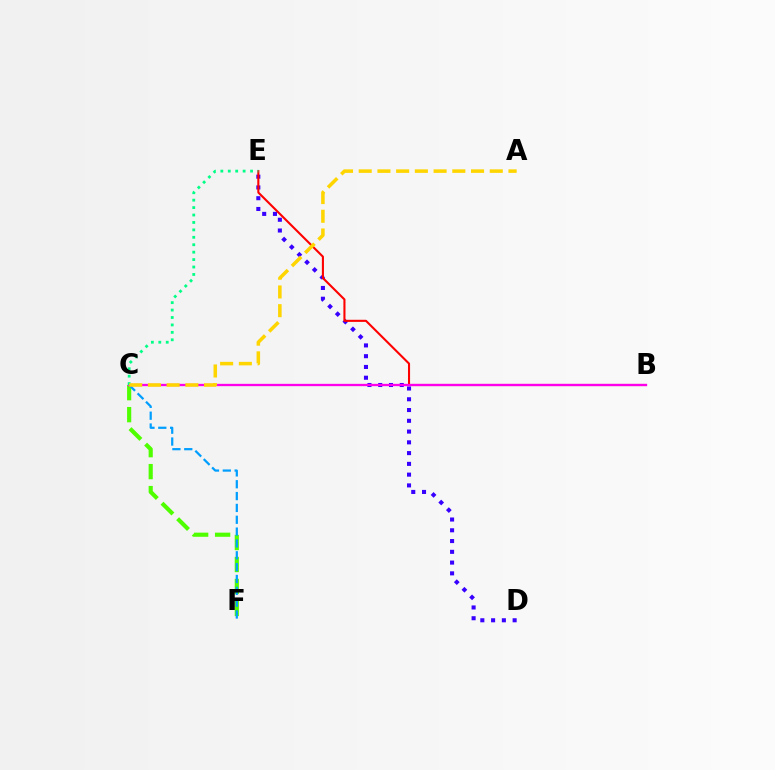{('C', 'F'): [{'color': '#4fff00', 'line_style': 'dashed', 'thickness': 2.99}, {'color': '#009eff', 'line_style': 'dashed', 'thickness': 1.61}], ('D', 'E'): [{'color': '#3700ff', 'line_style': 'dotted', 'thickness': 2.93}], ('B', 'E'): [{'color': '#ff0000', 'line_style': 'solid', 'thickness': 1.5}], ('B', 'C'): [{'color': '#ff00ed', 'line_style': 'solid', 'thickness': 1.66}], ('C', 'E'): [{'color': '#00ff86', 'line_style': 'dotted', 'thickness': 2.02}], ('A', 'C'): [{'color': '#ffd500', 'line_style': 'dashed', 'thickness': 2.54}]}